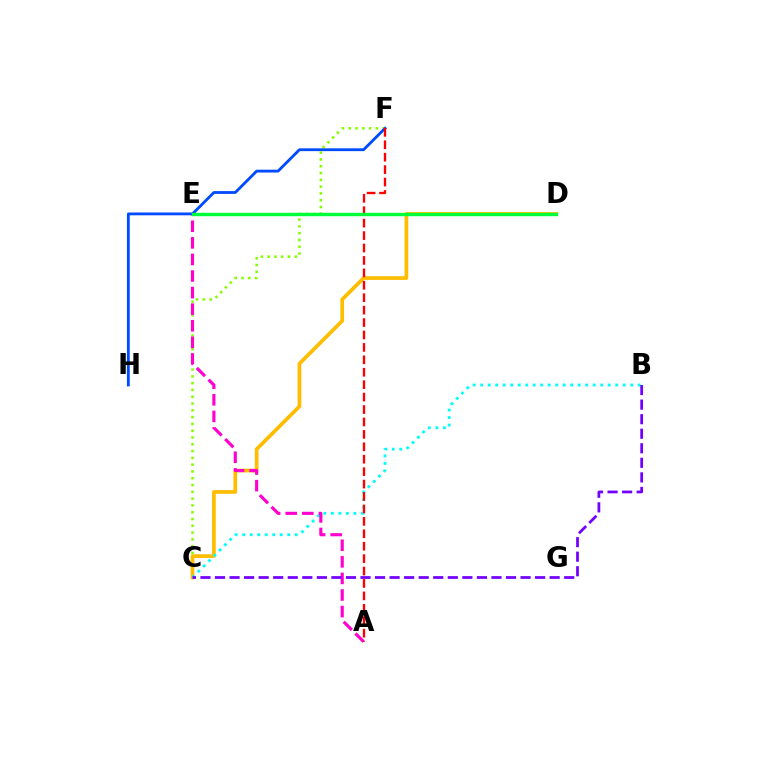{('C', 'F'): [{'color': '#84ff00', 'line_style': 'dotted', 'thickness': 1.84}], ('C', 'D'): [{'color': '#ffbd00', 'line_style': 'solid', 'thickness': 2.67}], ('B', 'C'): [{'color': '#00fff6', 'line_style': 'dotted', 'thickness': 2.04}, {'color': '#7200ff', 'line_style': 'dashed', 'thickness': 1.98}], ('A', 'E'): [{'color': '#ff00cf', 'line_style': 'dashed', 'thickness': 2.25}], ('F', 'H'): [{'color': '#004bff', 'line_style': 'solid', 'thickness': 2.03}], ('A', 'F'): [{'color': '#ff0000', 'line_style': 'dashed', 'thickness': 1.69}], ('D', 'E'): [{'color': '#00ff39', 'line_style': 'solid', 'thickness': 2.44}]}